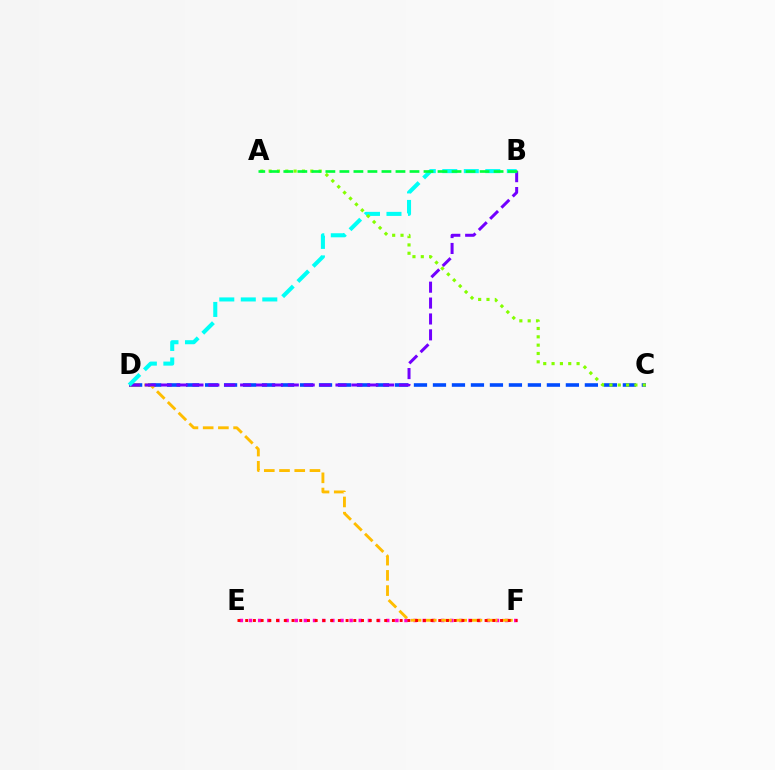{('E', 'F'): [{'color': '#ff00cf', 'line_style': 'dotted', 'thickness': 2.49}, {'color': '#ff0000', 'line_style': 'dotted', 'thickness': 2.1}], ('C', 'D'): [{'color': '#004bff', 'line_style': 'dashed', 'thickness': 2.58}], ('D', 'F'): [{'color': '#ffbd00', 'line_style': 'dashed', 'thickness': 2.07}], ('B', 'D'): [{'color': '#7200ff', 'line_style': 'dashed', 'thickness': 2.16}, {'color': '#00fff6', 'line_style': 'dashed', 'thickness': 2.92}], ('A', 'C'): [{'color': '#84ff00', 'line_style': 'dotted', 'thickness': 2.26}], ('A', 'B'): [{'color': '#00ff39', 'line_style': 'dashed', 'thickness': 1.9}]}